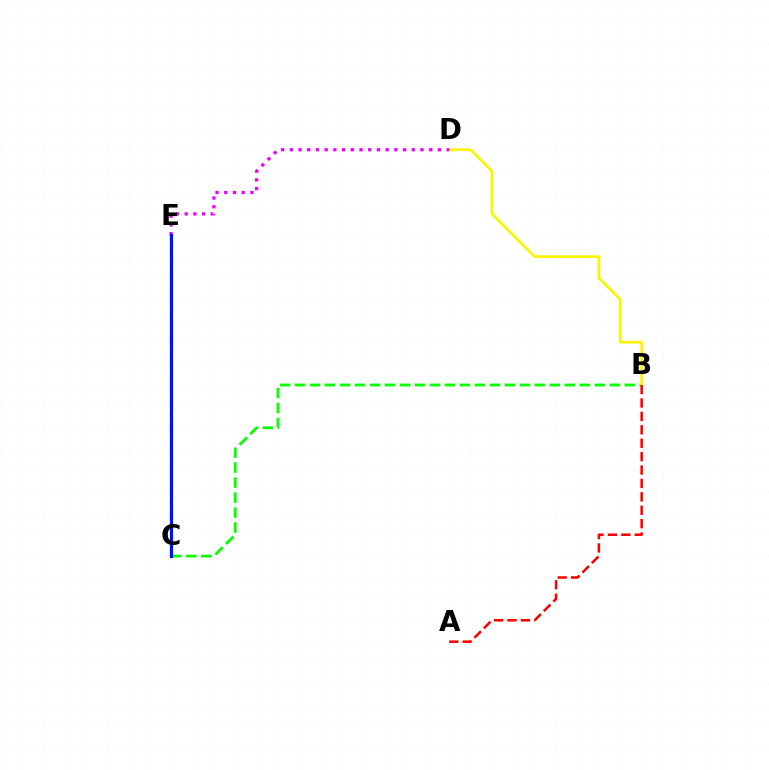{('C', 'E'): [{'color': '#00fff6', 'line_style': 'dashed', 'thickness': 1.71}, {'color': '#0010ff', 'line_style': 'solid', 'thickness': 2.29}], ('B', 'C'): [{'color': '#08ff00', 'line_style': 'dashed', 'thickness': 2.04}], ('B', 'D'): [{'color': '#fcf500', 'line_style': 'solid', 'thickness': 1.95}], ('D', 'E'): [{'color': '#ee00ff', 'line_style': 'dotted', 'thickness': 2.37}], ('A', 'B'): [{'color': '#ff0000', 'line_style': 'dashed', 'thickness': 1.82}]}